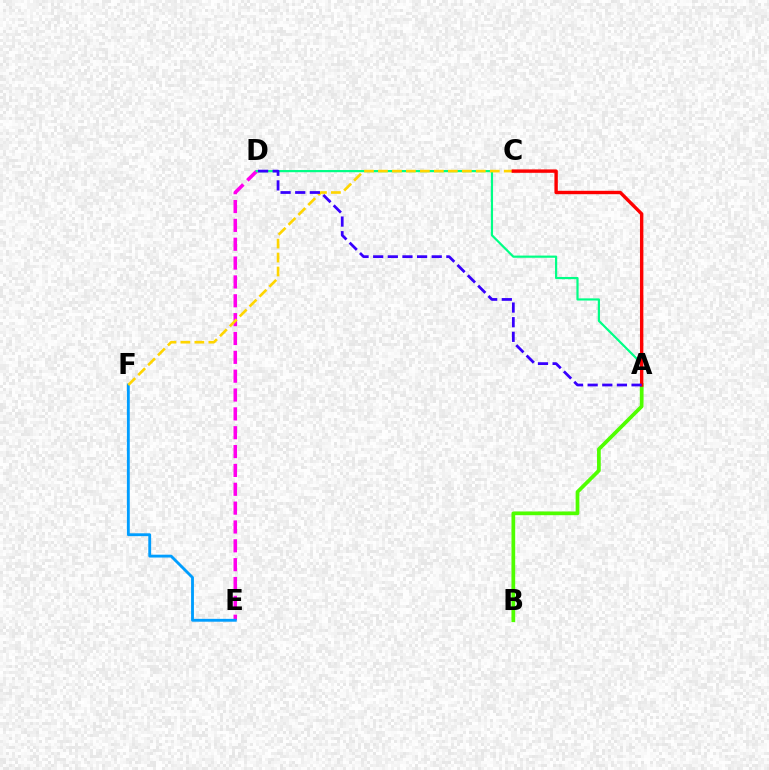{('D', 'E'): [{'color': '#ff00ed', 'line_style': 'dashed', 'thickness': 2.56}], ('A', 'D'): [{'color': '#00ff86', 'line_style': 'solid', 'thickness': 1.58}, {'color': '#3700ff', 'line_style': 'dashed', 'thickness': 1.99}], ('A', 'B'): [{'color': '#4fff00', 'line_style': 'solid', 'thickness': 2.68}], ('E', 'F'): [{'color': '#009eff', 'line_style': 'solid', 'thickness': 2.05}], ('C', 'F'): [{'color': '#ffd500', 'line_style': 'dashed', 'thickness': 1.9}], ('A', 'C'): [{'color': '#ff0000', 'line_style': 'solid', 'thickness': 2.45}]}